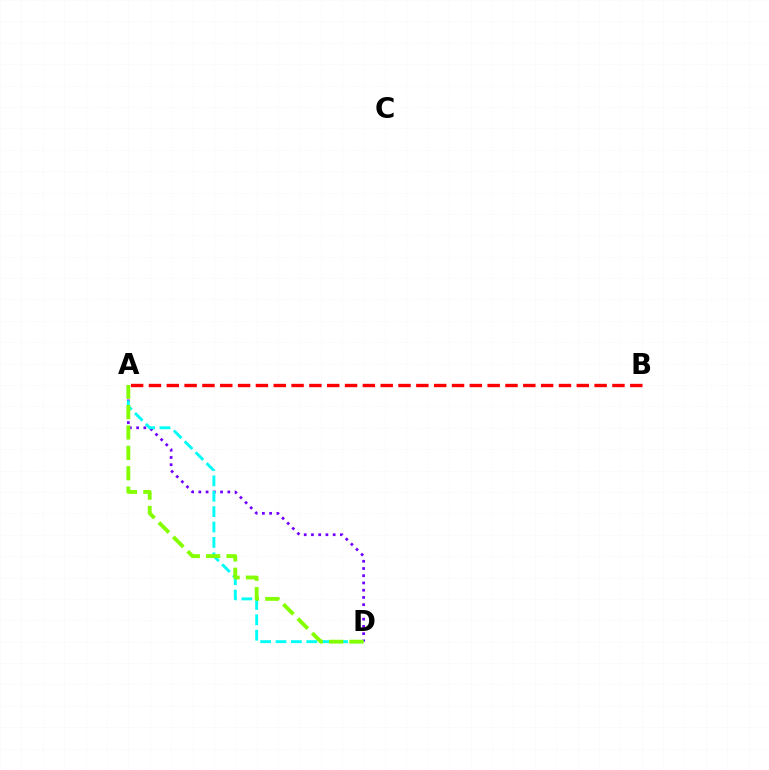{('A', 'D'): [{'color': '#7200ff', 'line_style': 'dotted', 'thickness': 1.97}, {'color': '#00fff6', 'line_style': 'dashed', 'thickness': 2.09}, {'color': '#84ff00', 'line_style': 'dashed', 'thickness': 2.77}], ('A', 'B'): [{'color': '#ff0000', 'line_style': 'dashed', 'thickness': 2.42}]}